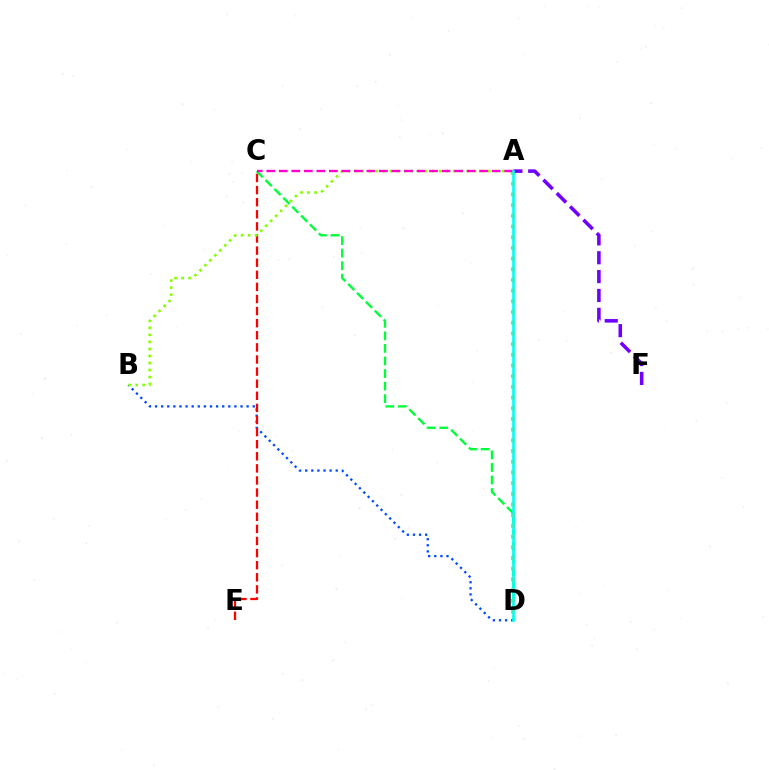{('C', 'D'): [{'color': '#00ff39', 'line_style': 'dashed', 'thickness': 1.71}], ('B', 'D'): [{'color': '#004bff', 'line_style': 'dotted', 'thickness': 1.66}], ('A', 'D'): [{'color': '#ffbd00', 'line_style': 'dotted', 'thickness': 2.91}, {'color': '#00fff6', 'line_style': 'solid', 'thickness': 1.9}], ('C', 'E'): [{'color': '#ff0000', 'line_style': 'dashed', 'thickness': 1.64}], ('A', 'B'): [{'color': '#84ff00', 'line_style': 'dotted', 'thickness': 1.91}], ('A', 'C'): [{'color': '#ff00cf', 'line_style': 'dashed', 'thickness': 1.7}], ('A', 'F'): [{'color': '#7200ff', 'line_style': 'dashed', 'thickness': 2.56}]}